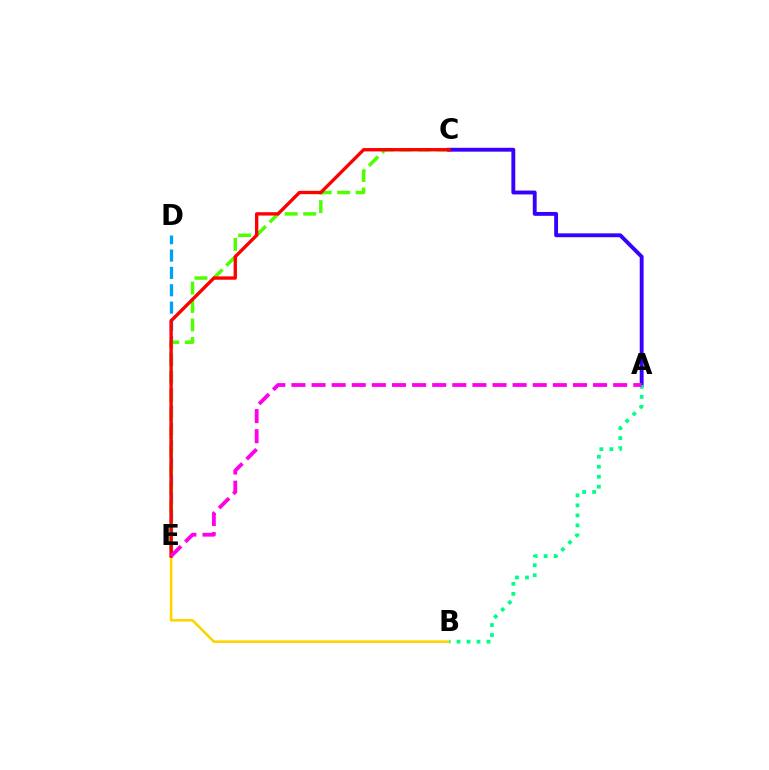{('B', 'E'): [{'color': '#ffd500', 'line_style': 'solid', 'thickness': 1.88}], ('D', 'E'): [{'color': '#009eff', 'line_style': 'dashed', 'thickness': 2.36}], ('C', 'E'): [{'color': '#4fff00', 'line_style': 'dashed', 'thickness': 2.51}, {'color': '#ff0000', 'line_style': 'solid', 'thickness': 2.41}], ('A', 'C'): [{'color': '#3700ff', 'line_style': 'solid', 'thickness': 2.79}], ('A', 'B'): [{'color': '#00ff86', 'line_style': 'dotted', 'thickness': 2.72}], ('A', 'E'): [{'color': '#ff00ed', 'line_style': 'dashed', 'thickness': 2.73}]}